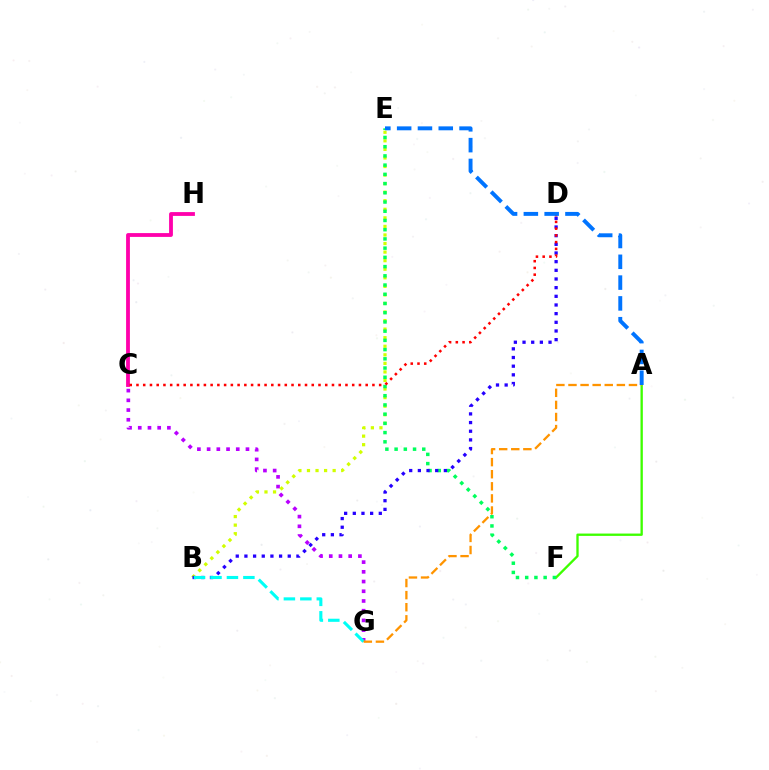{('C', 'H'): [{'color': '#ff00ac', 'line_style': 'solid', 'thickness': 2.74}], ('C', 'G'): [{'color': '#b900ff', 'line_style': 'dotted', 'thickness': 2.64}], ('B', 'E'): [{'color': '#d1ff00', 'line_style': 'dotted', 'thickness': 2.33}], ('A', 'F'): [{'color': '#3dff00', 'line_style': 'solid', 'thickness': 1.68}], ('E', 'F'): [{'color': '#00ff5c', 'line_style': 'dotted', 'thickness': 2.51}], ('B', 'D'): [{'color': '#2500ff', 'line_style': 'dotted', 'thickness': 2.35}], ('C', 'D'): [{'color': '#ff0000', 'line_style': 'dotted', 'thickness': 1.83}], ('B', 'G'): [{'color': '#00fff6', 'line_style': 'dashed', 'thickness': 2.24}], ('A', 'G'): [{'color': '#ff9400', 'line_style': 'dashed', 'thickness': 1.64}], ('A', 'E'): [{'color': '#0074ff', 'line_style': 'dashed', 'thickness': 2.83}]}